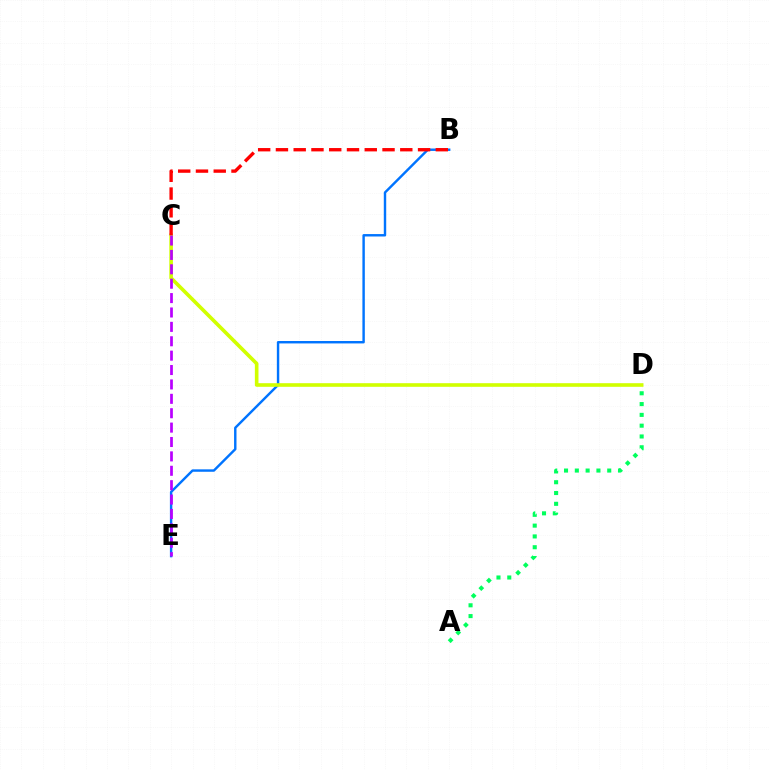{('A', 'D'): [{'color': '#00ff5c', 'line_style': 'dotted', 'thickness': 2.93}], ('B', 'E'): [{'color': '#0074ff', 'line_style': 'solid', 'thickness': 1.74}], ('C', 'D'): [{'color': '#d1ff00', 'line_style': 'solid', 'thickness': 2.61}], ('B', 'C'): [{'color': '#ff0000', 'line_style': 'dashed', 'thickness': 2.41}], ('C', 'E'): [{'color': '#b900ff', 'line_style': 'dashed', 'thickness': 1.96}]}